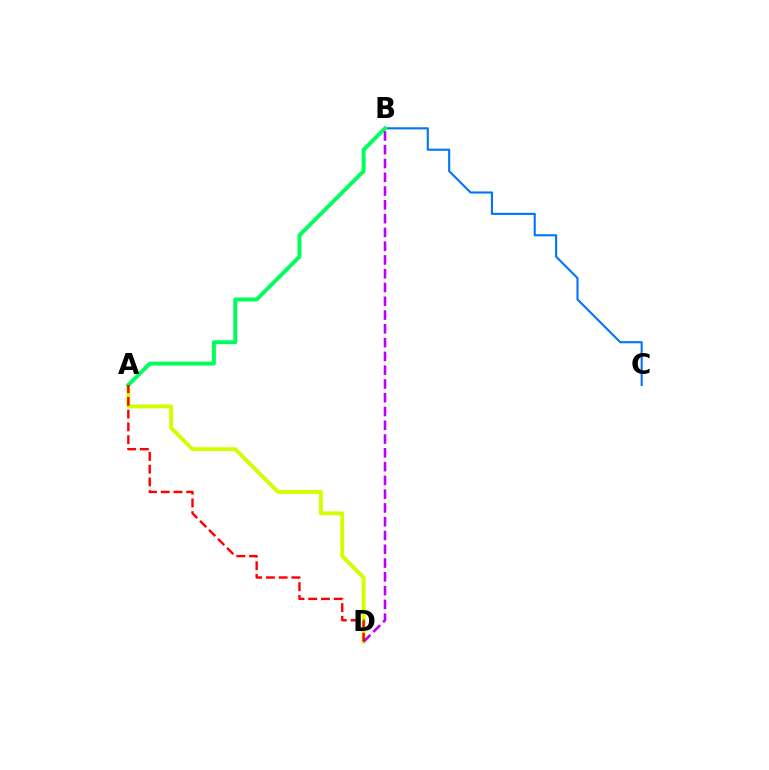{('A', 'D'): [{'color': '#d1ff00', 'line_style': 'solid', 'thickness': 2.8}, {'color': '#ff0000', 'line_style': 'dashed', 'thickness': 1.73}], ('B', 'C'): [{'color': '#0074ff', 'line_style': 'solid', 'thickness': 1.52}], ('A', 'B'): [{'color': '#00ff5c', 'line_style': 'solid', 'thickness': 2.84}], ('B', 'D'): [{'color': '#b900ff', 'line_style': 'dashed', 'thickness': 1.87}]}